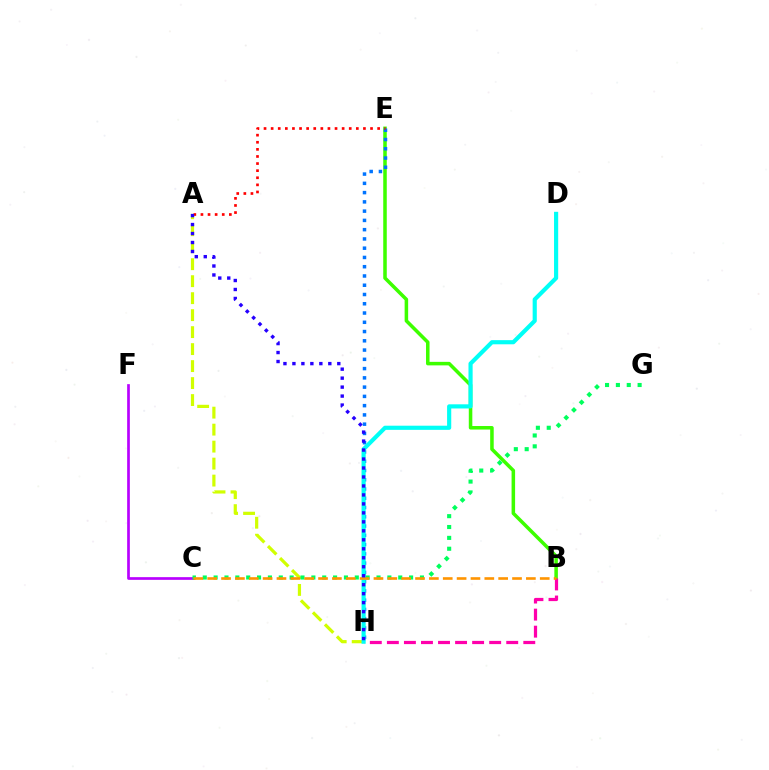{('A', 'H'): [{'color': '#d1ff00', 'line_style': 'dashed', 'thickness': 2.31}, {'color': '#2500ff', 'line_style': 'dotted', 'thickness': 2.44}], ('B', 'E'): [{'color': '#3dff00', 'line_style': 'solid', 'thickness': 2.54}], ('C', 'F'): [{'color': '#b900ff', 'line_style': 'solid', 'thickness': 1.94}], ('C', 'G'): [{'color': '#00ff5c', 'line_style': 'dotted', 'thickness': 2.95}], ('E', 'H'): [{'color': '#0074ff', 'line_style': 'dotted', 'thickness': 2.52}], ('B', 'H'): [{'color': '#ff00ac', 'line_style': 'dashed', 'thickness': 2.32}], ('D', 'H'): [{'color': '#00fff6', 'line_style': 'solid', 'thickness': 2.99}], ('A', 'E'): [{'color': '#ff0000', 'line_style': 'dotted', 'thickness': 1.93}], ('B', 'C'): [{'color': '#ff9400', 'line_style': 'dashed', 'thickness': 1.88}]}